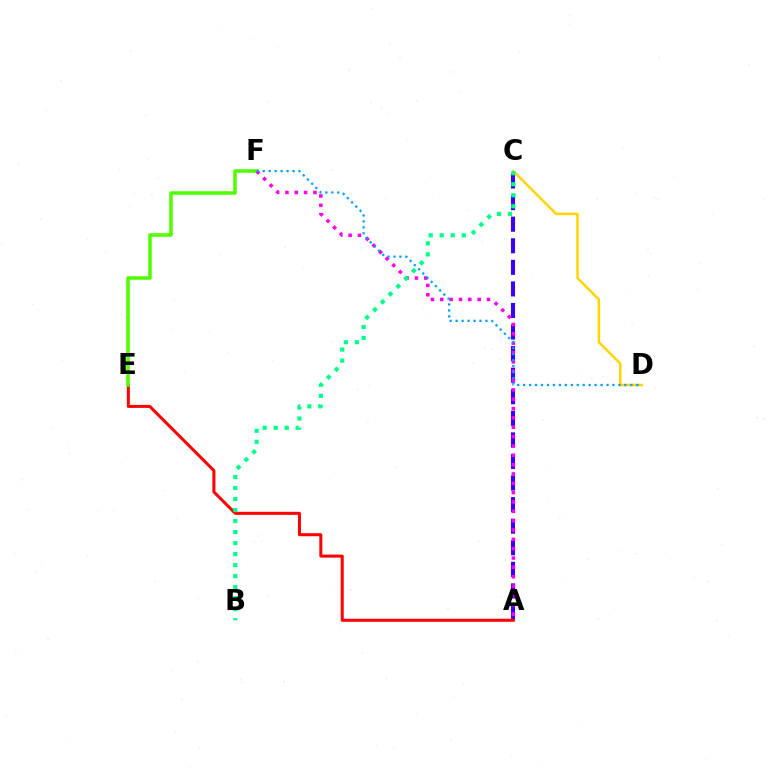{('A', 'C'): [{'color': '#3700ff', 'line_style': 'dashed', 'thickness': 2.93}], ('C', 'D'): [{'color': '#ffd500', 'line_style': 'solid', 'thickness': 1.82}], ('A', 'E'): [{'color': '#ff0000', 'line_style': 'solid', 'thickness': 2.17}], ('E', 'F'): [{'color': '#4fff00', 'line_style': 'solid', 'thickness': 2.53}], ('A', 'F'): [{'color': '#ff00ed', 'line_style': 'dotted', 'thickness': 2.54}], ('D', 'F'): [{'color': '#009eff', 'line_style': 'dotted', 'thickness': 1.62}], ('B', 'C'): [{'color': '#00ff86', 'line_style': 'dotted', 'thickness': 2.99}]}